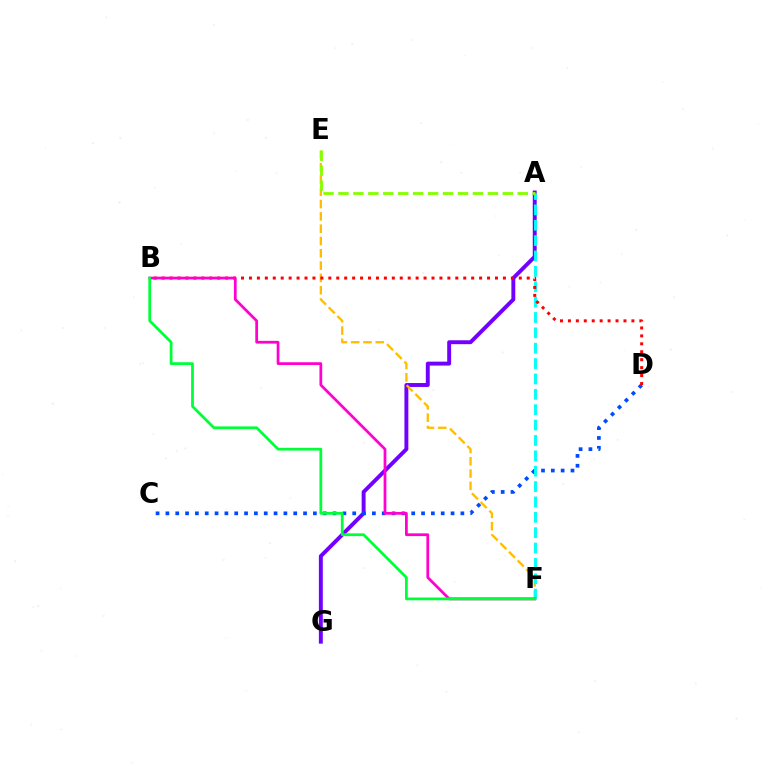{('A', 'G'): [{'color': '#7200ff', 'line_style': 'solid', 'thickness': 2.82}], ('E', 'F'): [{'color': '#ffbd00', 'line_style': 'dashed', 'thickness': 1.67}], ('C', 'D'): [{'color': '#004bff', 'line_style': 'dotted', 'thickness': 2.67}], ('A', 'F'): [{'color': '#00fff6', 'line_style': 'dashed', 'thickness': 2.09}], ('B', 'D'): [{'color': '#ff0000', 'line_style': 'dotted', 'thickness': 2.16}], ('B', 'F'): [{'color': '#ff00cf', 'line_style': 'solid', 'thickness': 1.98}, {'color': '#00ff39', 'line_style': 'solid', 'thickness': 1.99}], ('A', 'E'): [{'color': '#84ff00', 'line_style': 'dashed', 'thickness': 2.03}]}